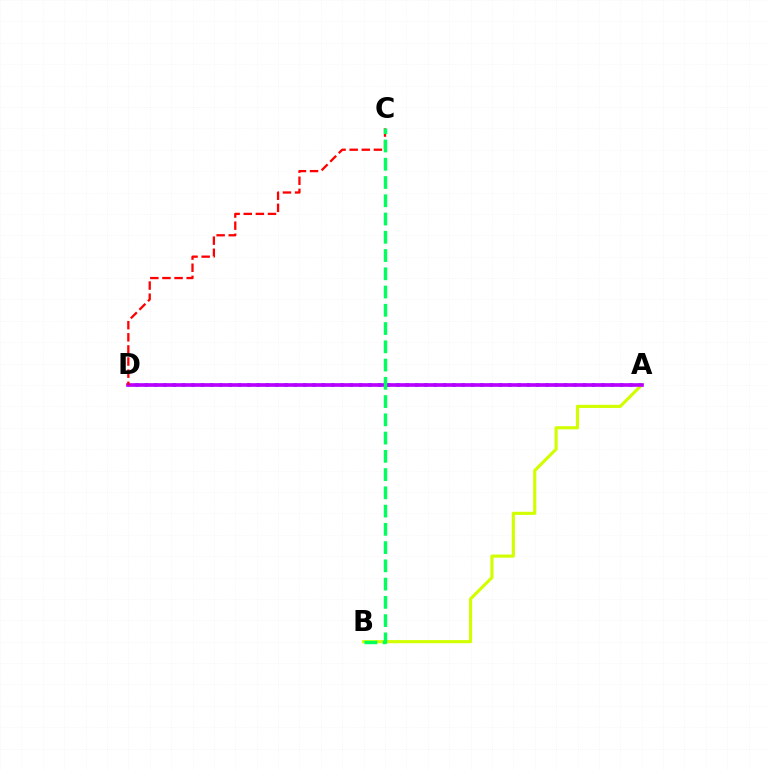{('A', 'D'): [{'color': '#0074ff', 'line_style': 'dotted', 'thickness': 2.53}, {'color': '#b900ff', 'line_style': 'solid', 'thickness': 2.63}], ('A', 'B'): [{'color': '#d1ff00', 'line_style': 'solid', 'thickness': 2.25}], ('C', 'D'): [{'color': '#ff0000', 'line_style': 'dashed', 'thickness': 1.65}], ('B', 'C'): [{'color': '#00ff5c', 'line_style': 'dashed', 'thickness': 2.48}]}